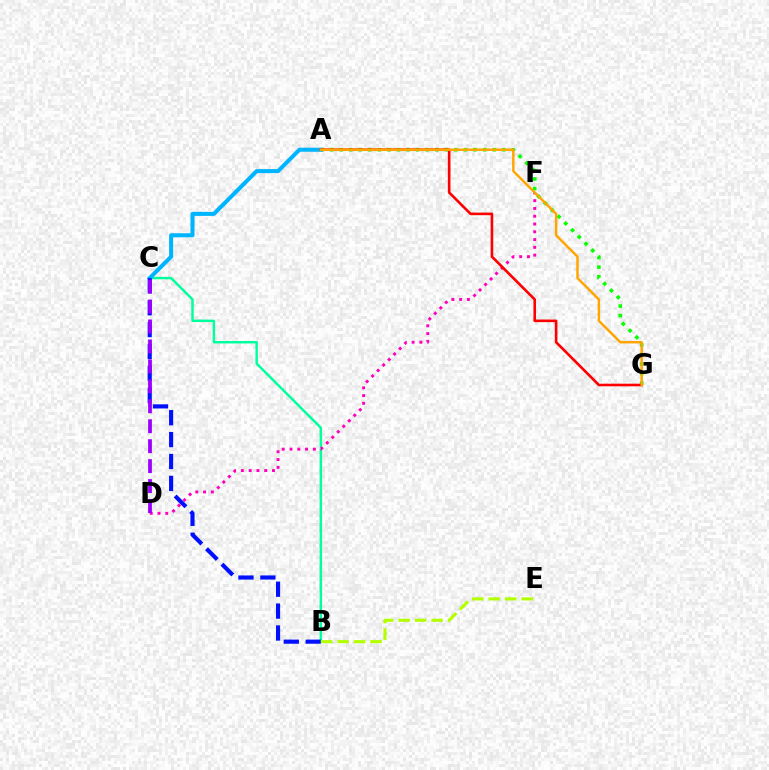{('B', 'C'): [{'color': '#00ff9d', 'line_style': 'solid', 'thickness': 1.77}, {'color': '#0010ff', 'line_style': 'dashed', 'thickness': 2.97}], ('D', 'F'): [{'color': '#ff00bd', 'line_style': 'dotted', 'thickness': 2.11}], ('A', 'G'): [{'color': '#08ff00', 'line_style': 'dotted', 'thickness': 2.6}, {'color': '#ff0000', 'line_style': 'solid', 'thickness': 1.88}, {'color': '#ffa500', 'line_style': 'solid', 'thickness': 1.77}], ('A', 'C'): [{'color': '#00b5ff', 'line_style': 'solid', 'thickness': 2.91}], ('C', 'D'): [{'color': '#9b00ff', 'line_style': 'dashed', 'thickness': 2.71}], ('B', 'E'): [{'color': '#b3ff00', 'line_style': 'dashed', 'thickness': 2.24}]}